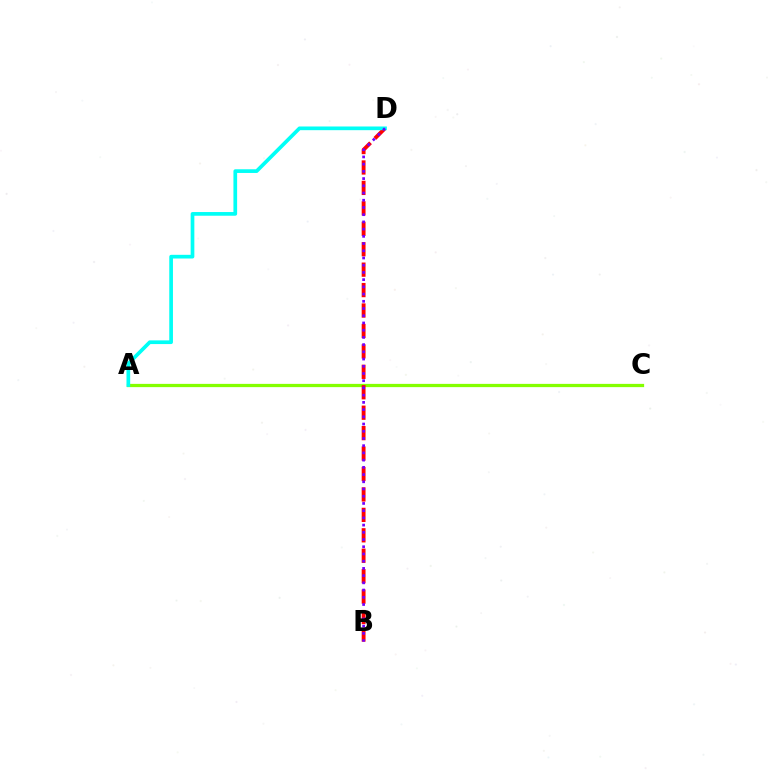{('A', 'C'): [{'color': '#84ff00', 'line_style': 'solid', 'thickness': 2.34}], ('B', 'D'): [{'color': '#ff0000', 'line_style': 'dashed', 'thickness': 2.78}, {'color': '#7200ff', 'line_style': 'dotted', 'thickness': 1.96}], ('A', 'D'): [{'color': '#00fff6', 'line_style': 'solid', 'thickness': 2.66}]}